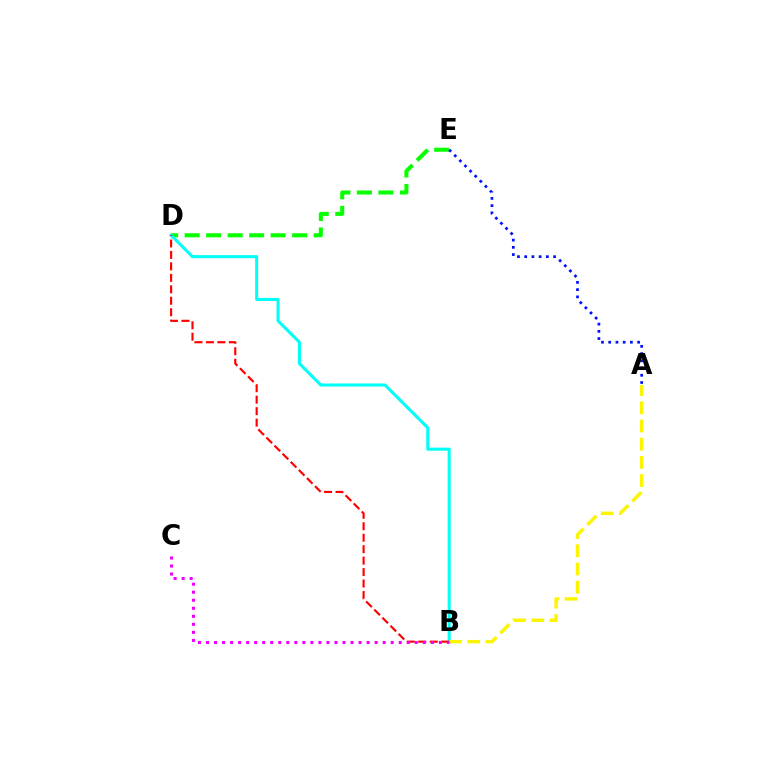{('D', 'E'): [{'color': '#08ff00', 'line_style': 'dashed', 'thickness': 2.92}], ('B', 'D'): [{'color': '#00fff6', 'line_style': 'solid', 'thickness': 2.2}, {'color': '#ff0000', 'line_style': 'dashed', 'thickness': 1.56}], ('A', 'B'): [{'color': '#fcf500', 'line_style': 'dashed', 'thickness': 2.47}], ('A', 'E'): [{'color': '#0010ff', 'line_style': 'dotted', 'thickness': 1.96}], ('B', 'C'): [{'color': '#ee00ff', 'line_style': 'dotted', 'thickness': 2.18}]}